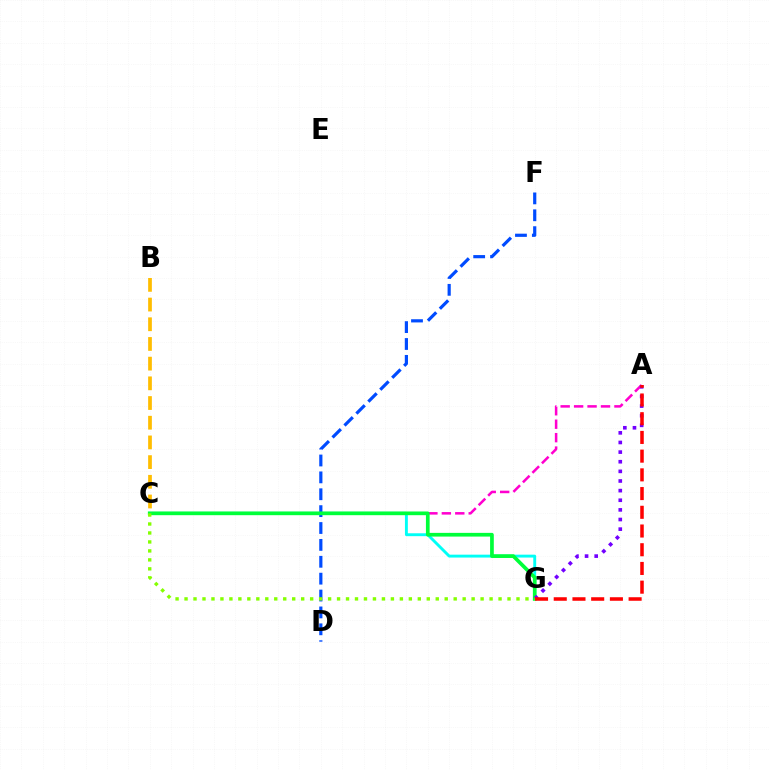{('A', 'C'): [{'color': '#ff00cf', 'line_style': 'dashed', 'thickness': 1.83}], ('D', 'F'): [{'color': '#004bff', 'line_style': 'dashed', 'thickness': 2.29}], ('C', 'G'): [{'color': '#00fff6', 'line_style': 'solid', 'thickness': 2.08}, {'color': '#00ff39', 'line_style': 'solid', 'thickness': 2.66}, {'color': '#84ff00', 'line_style': 'dotted', 'thickness': 2.44}], ('B', 'C'): [{'color': '#ffbd00', 'line_style': 'dashed', 'thickness': 2.68}], ('A', 'G'): [{'color': '#7200ff', 'line_style': 'dotted', 'thickness': 2.62}, {'color': '#ff0000', 'line_style': 'dashed', 'thickness': 2.54}]}